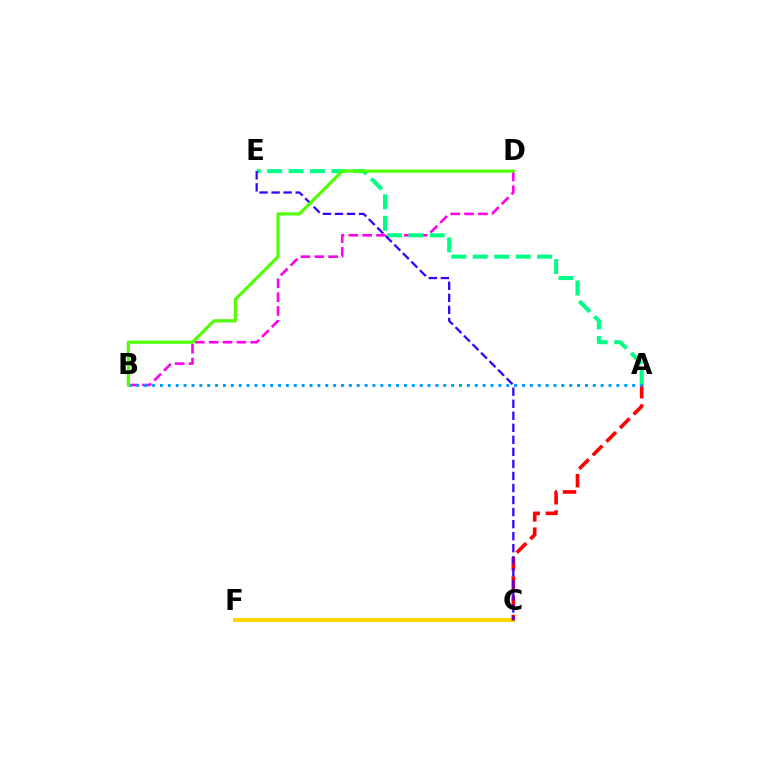{('C', 'F'): [{'color': '#ffd500', 'line_style': 'solid', 'thickness': 2.88}], ('A', 'C'): [{'color': '#ff0000', 'line_style': 'dashed', 'thickness': 2.62}], ('B', 'D'): [{'color': '#ff00ed', 'line_style': 'dashed', 'thickness': 1.88}, {'color': '#4fff00', 'line_style': 'solid', 'thickness': 2.29}], ('A', 'E'): [{'color': '#00ff86', 'line_style': 'dashed', 'thickness': 2.91}], ('C', 'E'): [{'color': '#3700ff', 'line_style': 'dashed', 'thickness': 1.64}], ('A', 'B'): [{'color': '#009eff', 'line_style': 'dotted', 'thickness': 2.14}]}